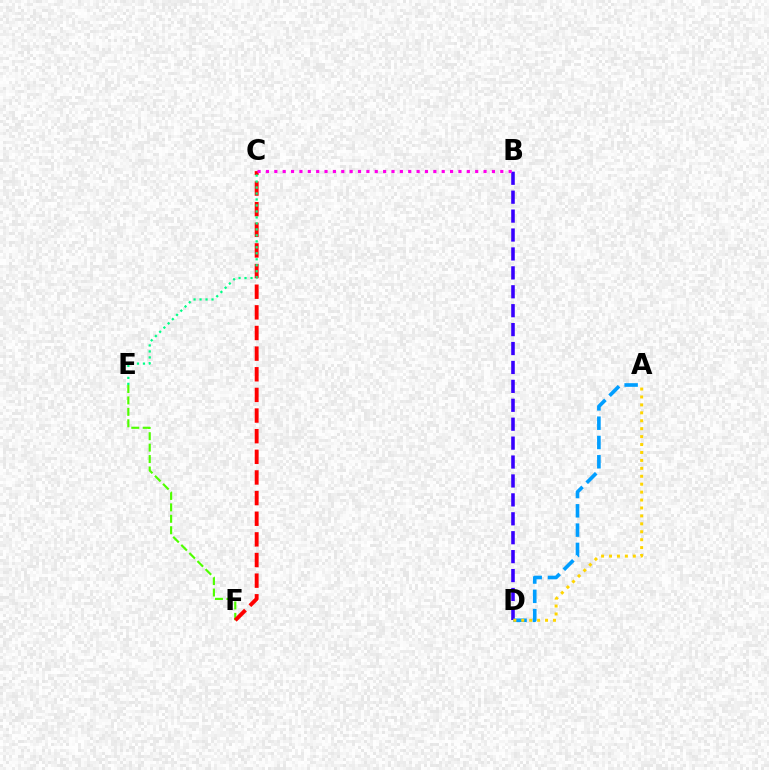{('B', 'D'): [{'color': '#3700ff', 'line_style': 'dashed', 'thickness': 2.57}], ('E', 'F'): [{'color': '#4fff00', 'line_style': 'dashed', 'thickness': 1.55}], ('A', 'D'): [{'color': '#009eff', 'line_style': 'dashed', 'thickness': 2.62}, {'color': '#ffd500', 'line_style': 'dotted', 'thickness': 2.15}], ('C', 'F'): [{'color': '#ff0000', 'line_style': 'dashed', 'thickness': 2.8}], ('C', 'E'): [{'color': '#00ff86', 'line_style': 'dotted', 'thickness': 1.63}], ('B', 'C'): [{'color': '#ff00ed', 'line_style': 'dotted', 'thickness': 2.27}]}